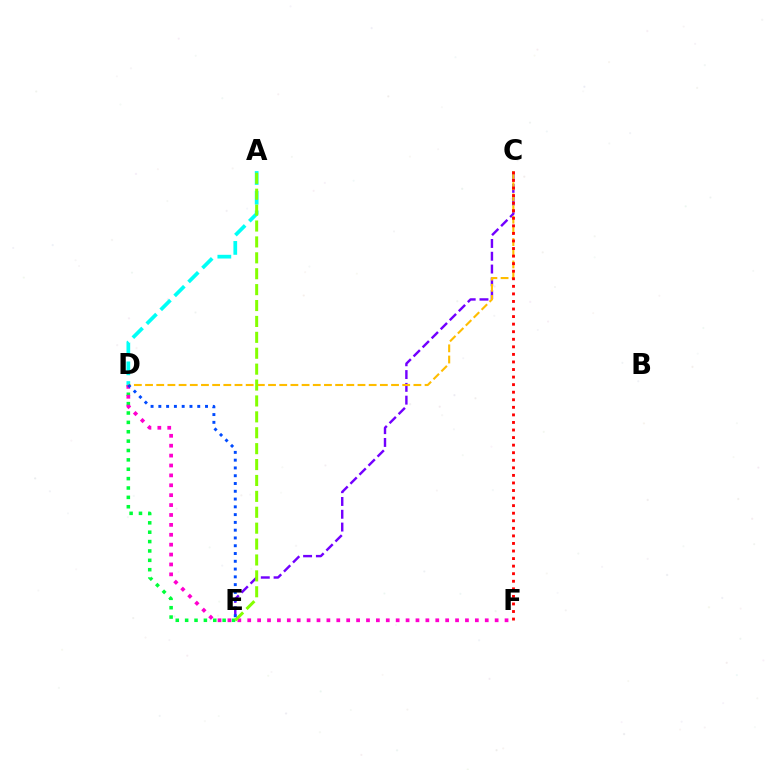{('A', 'D'): [{'color': '#00fff6', 'line_style': 'dashed', 'thickness': 2.68}], ('C', 'E'): [{'color': '#7200ff', 'line_style': 'dashed', 'thickness': 1.74}], ('D', 'E'): [{'color': '#00ff39', 'line_style': 'dotted', 'thickness': 2.55}, {'color': '#004bff', 'line_style': 'dotted', 'thickness': 2.11}], ('C', 'D'): [{'color': '#ffbd00', 'line_style': 'dashed', 'thickness': 1.52}], ('D', 'F'): [{'color': '#ff00cf', 'line_style': 'dotted', 'thickness': 2.69}], ('C', 'F'): [{'color': '#ff0000', 'line_style': 'dotted', 'thickness': 2.05}], ('A', 'E'): [{'color': '#84ff00', 'line_style': 'dashed', 'thickness': 2.16}]}